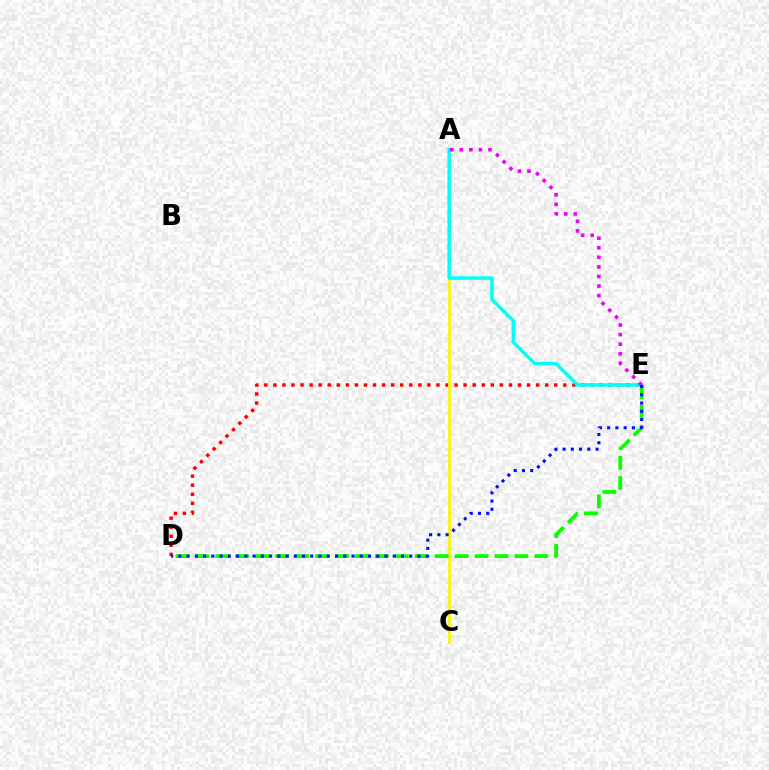{('D', 'E'): [{'color': '#ff0000', 'line_style': 'dotted', 'thickness': 2.46}, {'color': '#08ff00', 'line_style': 'dashed', 'thickness': 2.71}, {'color': '#0010ff', 'line_style': 'dotted', 'thickness': 2.24}], ('A', 'C'): [{'color': '#fcf500', 'line_style': 'solid', 'thickness': 1.95}], ('A', 'E'): [{'color': '#00fff6', 'line_style': 'solid', 'thickness': 2.51}, {'color': '#ee00ff', 'line_style': 'dotted', 'thickness': 2.6}]}